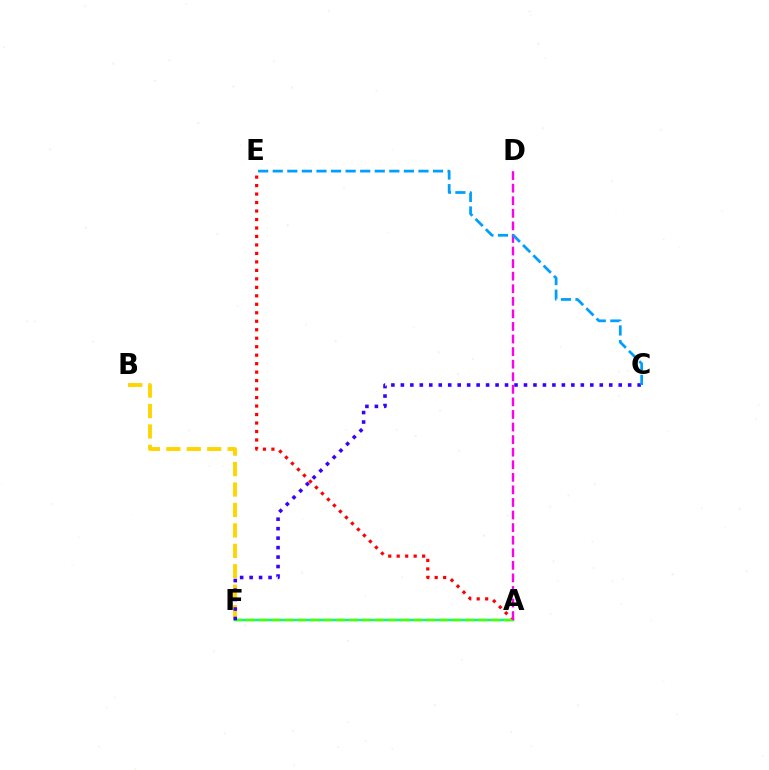{('A', 'F'): [{'color': '#00ff86', 'line_style': 'solid', 'thickness': 1.74}, {'color': '#4fff00', 'line_style': 'dashed', 'thickness': 1.75}], ('A', 'E'): [{'color': '#ff0000', 'line_style': 'dotted', 'thickness': 2.3}], ('B', 'F'): [{'color': '#ffd500', 'line_style': 'dashed', 'thickness': 2.78}], ('C', 'F'): [{'color': '#3700ff', 'line_style': 'dotted', 'thickness': 2.57}], ('A', 'D'): [{'color': '#ff00ed', 'line_style': 'dashed', 'thickness': 1.71}], ('C', 'E'): [{'color': '#009eff', 'line_style': 'dashed', 'thickness': 1.98}]}